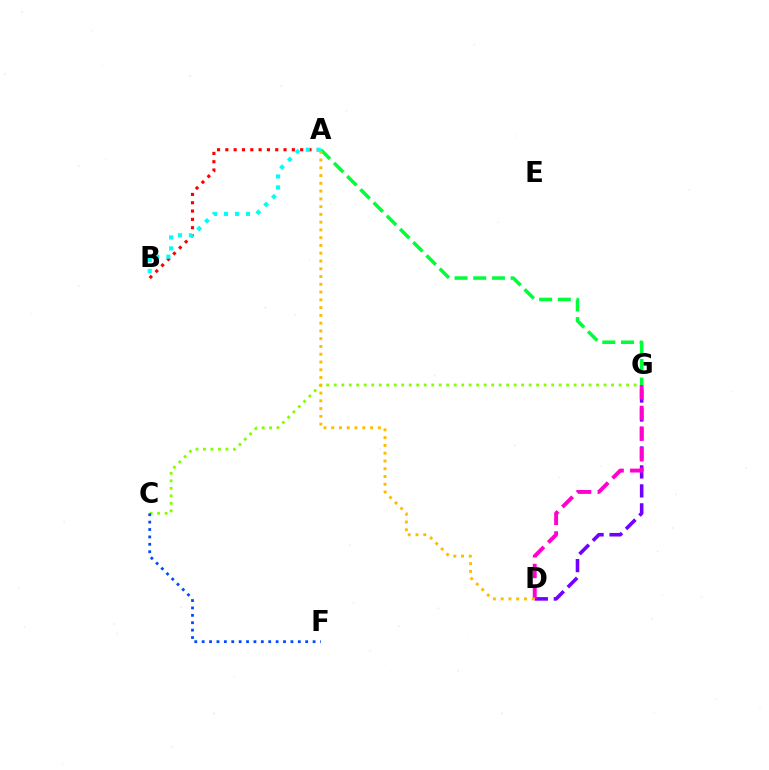{('C', 'G'): [{'color': '#84ff00', 'line_style': 'dotted', 'thickness': 2.04}], ('A', 'B'): [{'color': '#ff0000', 'line_style': 'dotted', 'thickness': 2.26}, {'color': '#00fff6', 'line_style': 'dotted', 'thickness': 2.98}], ('D', 'G'): [{'color': '#7200ff', 'line_style': 'dashed', 'thickness': 2.58}, {'color': '#ff00cf', 'line_style': 'dashed', 'thickness': 2.81}], ('A', 'G'): [{'color': '#00ff39', 'line_style': 'dashed', 'thickness': 2.54}], ('A', 'D'): [{'color': '#ffbd00', 'line_style': 'dotted', 'thickness': 2.11}], ('C', 'F'): [{'color': '#004bff', 'line_style': 'dotted', 'thickness': 2.01}]}